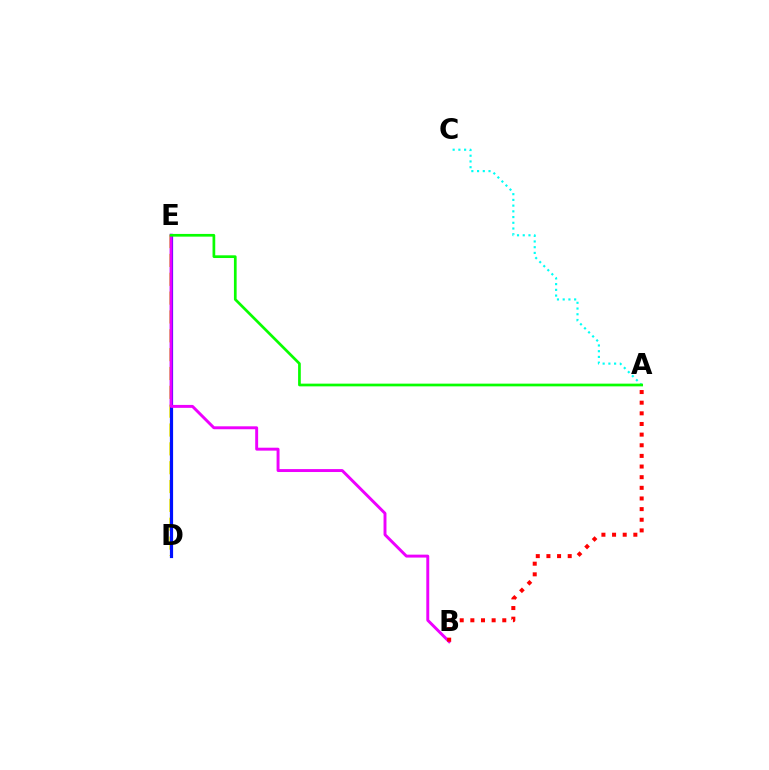{('D', 'E'): [{'color': '#fcf500', 'line_style': 'dashed', 'thickness': 2.56}, {'color': '#0010ff', 'line_style': 'solid', 'thickness': 2.3}], ('B', 'E'): [{'color': '#ee00ff', 'line_style': 'solid', 'thickness': 2.11}], ('A', 'C'): [{'color': '#00fff6', 'line_style': 'dotted', 'thickness': 1.56}], ('A', 'B'): [{'color': '#ff0000', 'line_style': 'dotted', 'thickness': 2.89}], ('A', 'E'): [{'color': '#08ff00', 'line_style': 'solid', 'thickness': 1.95}]}